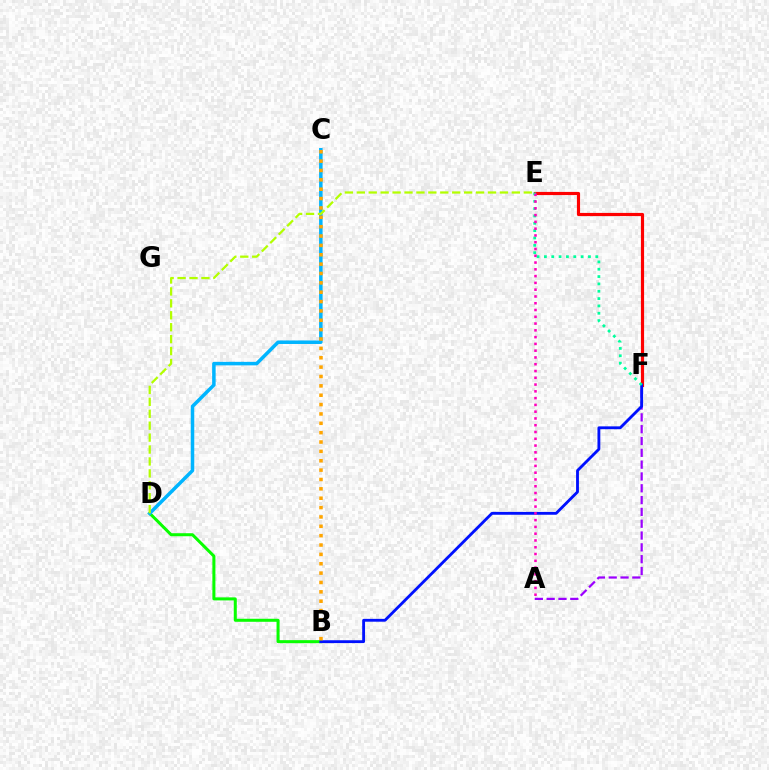{('B', 'D'): [{'color': '#08ff00', 'line_style': 'solid', 'thickness': 2.18}], ('A', 'F'): [{'color': '#9b00ff', 'line_style': 'dashed', 'thickness': 1.61}], ('C', 'D'): [{'color': '#00b5ff', 'line_style': 'solid', 'thickness': 2.52}], ('E', 'F'): [{'color': '#ff0000', 'line_style': 'solid', 'thickness': 2.28}, {'color': '#00ff9d', 'line_style': 'dotted', 'thickness': 1.99}], ('B', 'F'): [{'color': '#0010ff', 'line_style': 'solid', 'thickness': 2.04}], ('D', 'E'): [{'color': '#b3ff00', 'line_style': 'dashed', 'thickness': 1.62}], ('A', 'E'): [{'color': '#ff00bd', 'line_style': 'dotted', 'thickness': 1.84}], ('B', 'C'): [{'color': '#ffa500', 'line_style': 'dotted', 'thickness': 2.54}]}